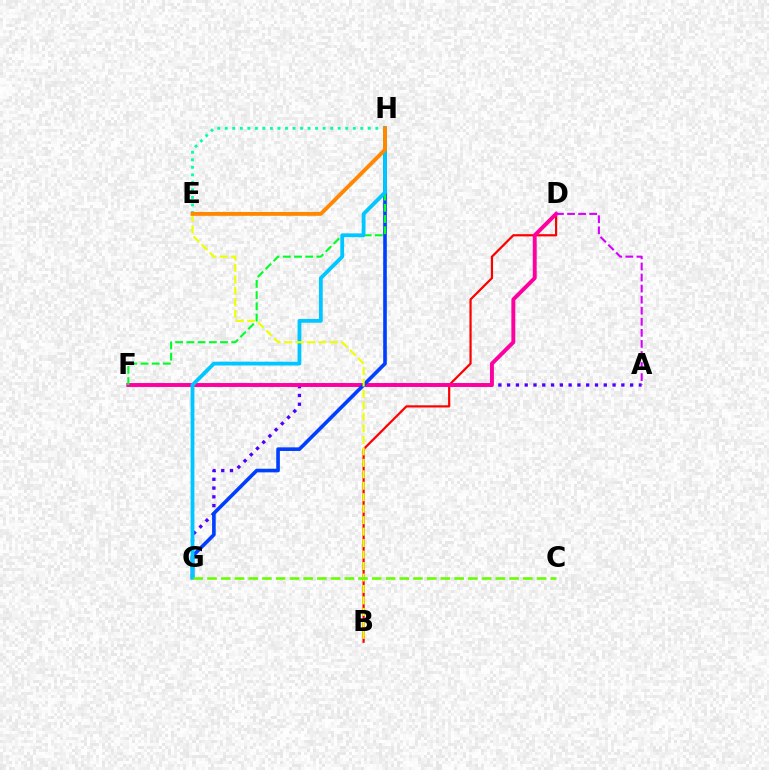{('B', 'D'): [{'color': '#ff0000', 'line_style': 'solid', 'thickness': 1.59}], ('A', 'G'): [{'color': '#4f00ff', 'line_style': 'dotted', 'thickness': 2.39}], ('D', 'F'): [{'color': '#ff00a0', 'line_style': 'solid', 'thickness': 2.82}], ('G', 'H'): [{'color': '#003fff', 'line_style': 'solid', 'thickness': 2.61}, {'color': '#00c7ff', 'line_style': 'solid', 'thickness': 2.74}], ('F', 'H'): [{'color': '#00ff27', 'line_style': 'dashed', 'thickness': 1.52}], ('E', 'H'): [{'color': '#00ffaf', 'line_style': 'dotted', 'thickness': 2.04}, {'color': '#ff8800', 'line_style': 'solid', 'thickness': 2.79}], ('A', 'D'): [{'color': '#d600ff', 'line_style': 'dashed', 'thickness': 1.5}], ('B', 'E'): [{'color': '#eeff00', 'line_style': 'dashed', 'thickness': 1.56}], ('C', 'G'): [{'color': '#66ff00', 'line_style': 'dashed', 'thickness': 1.87}]}